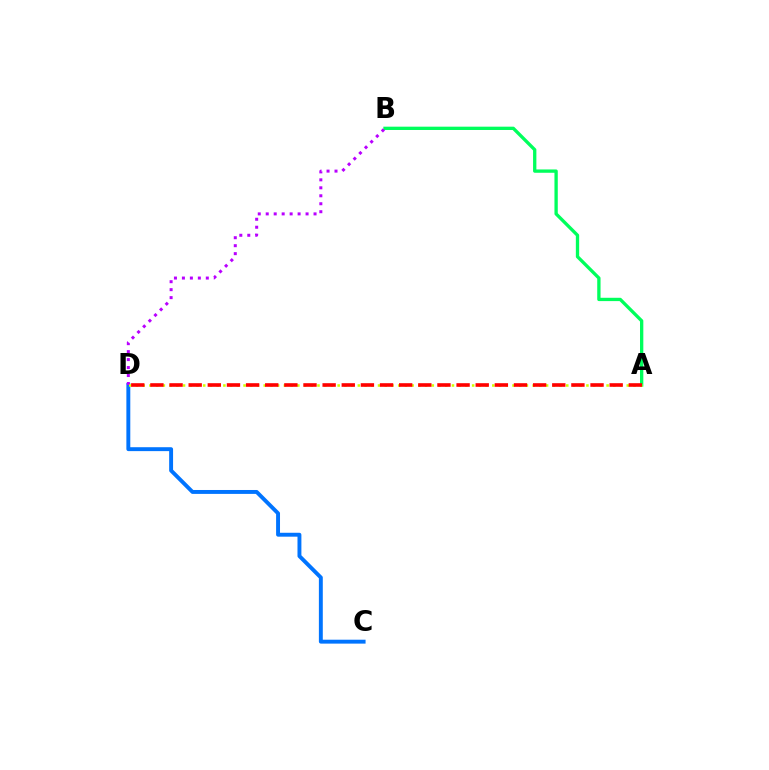{('A', 'B'): [{'color': '#00ff5c', 'line_style': 'solid', 'thickness': 2.39}], ('C', 'D'): [{'color': '#0074ff', 'line_style': 'solid', 'thickness': 2.81}], ('B', 'D'): [{'color': '#b900ff', 'line_style': 'dotted', 'thickness': 2.16}], ('A', 'D'): [{'color': '#d1ff00', 'line_style': 'dotted', 'thickness': 1.83}, {'color': '#ff0000', 'line_style': 'dashed', 'thickness': 2.6}]}